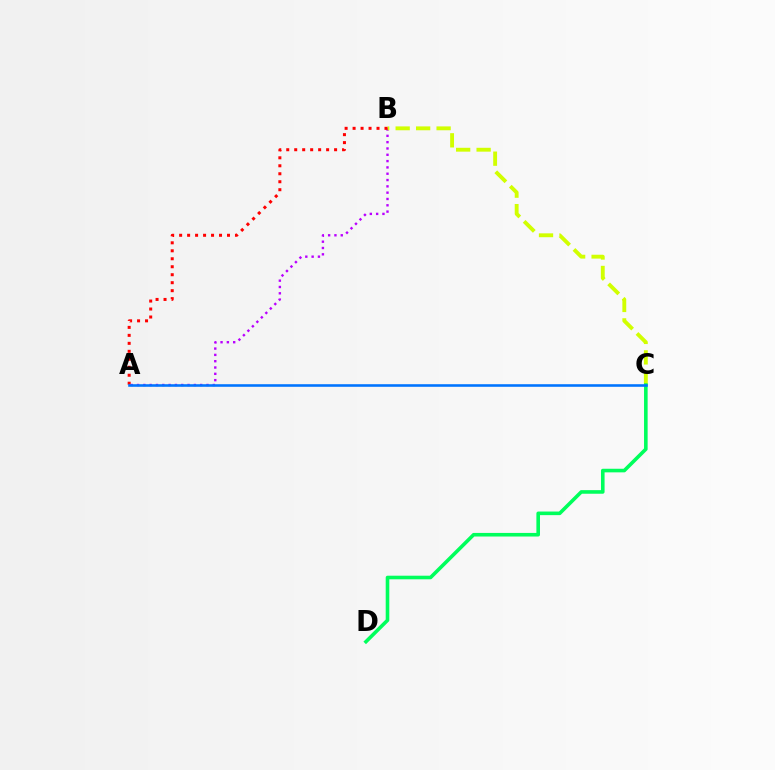{('A', 'B'): [{'color': '#b900ff', 'line_style': 'dotted', 'thickness': 1.72}, {'color': '#ff0000', 'line_style': 'dotted', 'thickness': 2.17}], ('B', 'C'): [{'color': '#d1ff00', 'line_style': 'dashed', 'thickness': 2.78}], ('C', 'D'): [{'color': '#00ff5c', 'line_style': 'solid', 'thickness': 2.59}], ('A', 'C'): [{'color': '#0074ff', 'line_style': 'solid', 'thickness': 1.86}]}